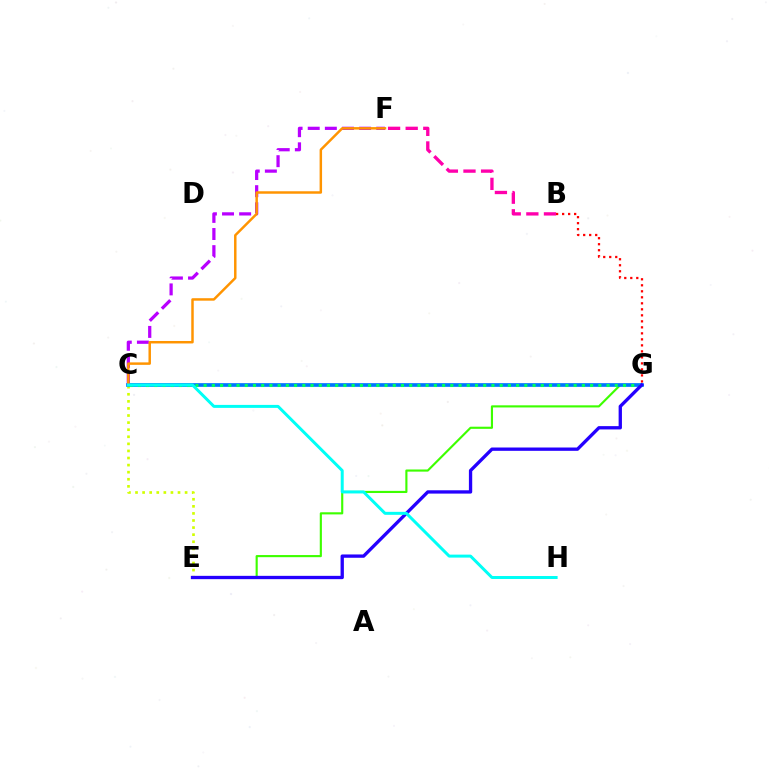{('C', 'E'): [{'color': '#d1ff00', 'line_style': 'dotted', 'thickness': 1.92}], ('C', 'F'): [{'color': '#b900ff', 'line_style': 'dashed', 'thickness': 2.33}, {'color': '#ff9400', 'line_style': 'solid', 'thickness': 1.78}], ('E', 'G'): [{'color': '#3dff00', 'line_style': 'solid', 'thickness': 1.54}, {'color': '#2500ff', 'line_style': 'solid', 'thickness': 2.39}], ('C', 'G'): [{'color': '#0074ff', 'line_style': 'solid', 'thickness': 2.65}, {'color': '#00ff5c', 'line_style': 'dotted', 'thickness': 2.23}], ('C', 'H'): [{'color': '#00fff6', 'line_style': 'solid', 'thickness': 2.15}], ('B', 'F'): [{'color': '#ff00ac', 'line_style': 'dashed', 'thickness': 2.39}], ('B', 'G'): [{'color': '#ff0000', 'line_style': 'dotted', 'thickness': 1.63}]}